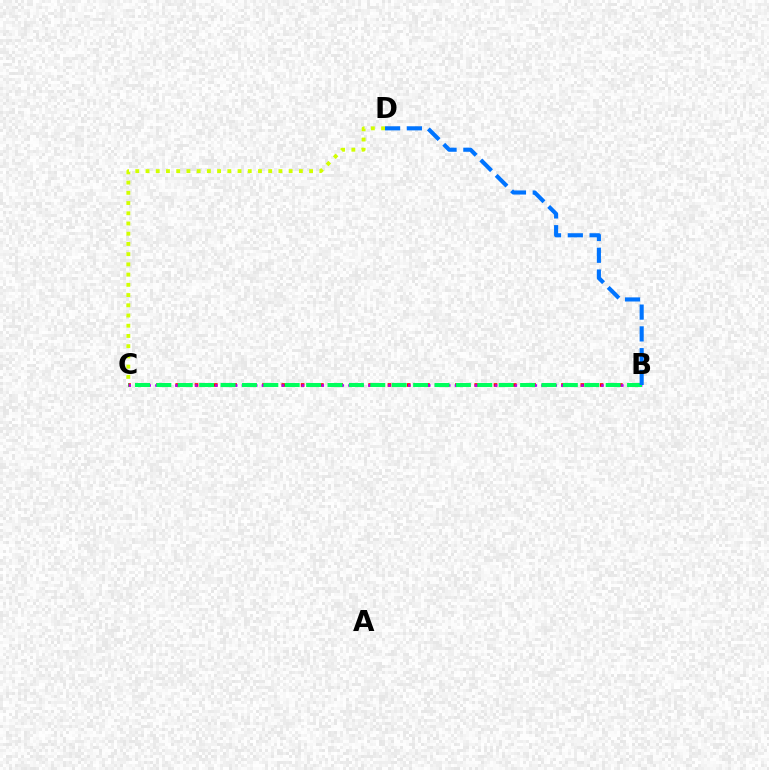{('B', 'C'): [{'color': '#ff0000', 'line_style': 'dotted', 'thickness': 2.62}, {'color': '#b900ff', 'line_style': 'dotted', 'thickness': 1.81}, {'color': '#00ff5c', 'line_style': 'dashed', 'thickness': 2.91}], ('C', 'D'): [{'color': '#d1ff00', 'line_style': 'dotted', 'thickness': 2.78}], ('B', 'D'): [{'color': '#0074ff', 'line_style': 'dashed', 'thickness': 2.96}]}